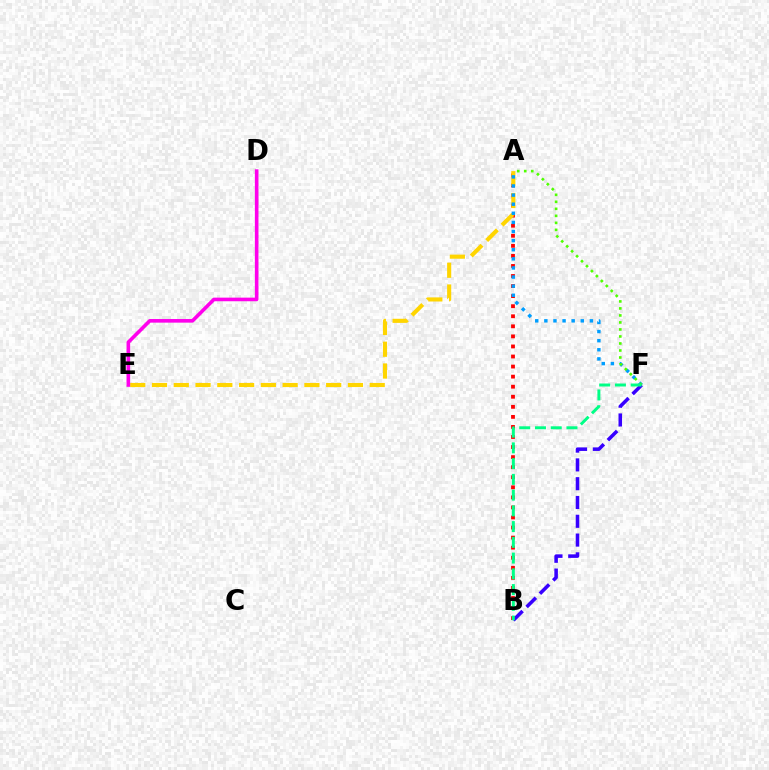{('A', 'B'): [{'color': '#ff0000', 'line_style': 'dotted', 'thickness': 2.73}], ('A', 'E'): [{'color': '#ffd500', 'line_style': 'dashed', 'thickness': 2.96}], ('A', 'F'): [{'color': '#009eff', 'line_style': 'dotted', 'thickness': 2.47}, {'color': '#4fff00', 'line_style': 'dotted', 'thickness': 1.9}], ('D', 'E'): [{'color': '#ff00ed', 'line_style': 'solid', 'thickness': 2.6}], ('B', 'F'): [{'color': '#3700ff', 'line_style': 'dashed', 'thickness': 2.55}, {'color': '#00ff86', 'line_style': 'dashed', 'thickness': 2.14}]}